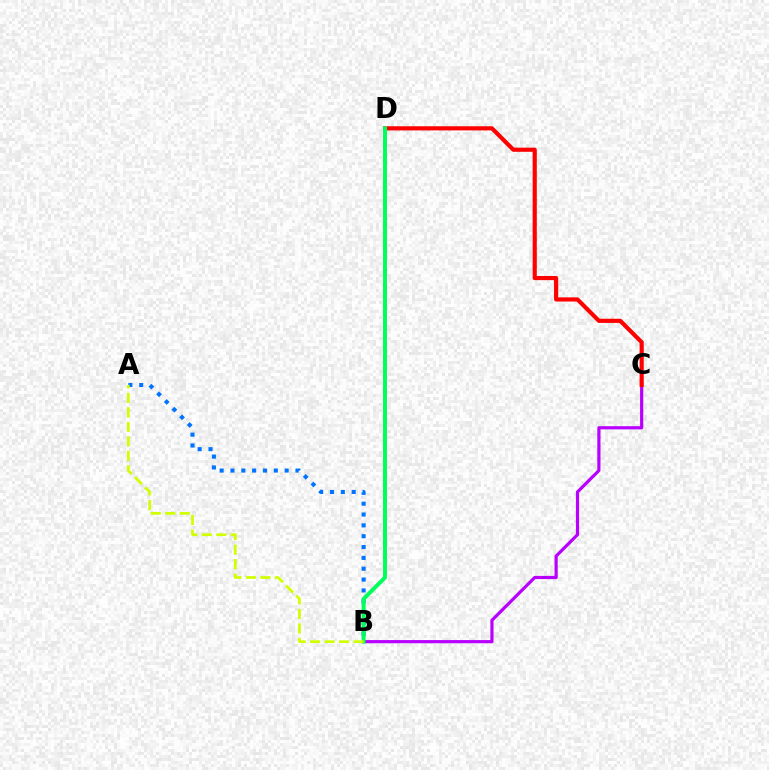{('B', 'C'): [{'color': '#b900ff', 'line_style': 'solid', 'thickness': 2.29}], ('A', 'B'): [{'color': '#0074ff', 'line_style': 'dotted', 'thickness': 2.94}, {'color': '#d1ff00', 'line_style': 'dashed', 'thickness': 1.97}], ('C', 'D'): [{'color': '#ff0000', 'line_style': 'solid', 'thickness': 2.99}], ('B', 'D'): [{'color': '#00ff5c', 'line_style': 'solid', 'thickness': 2.86}]}